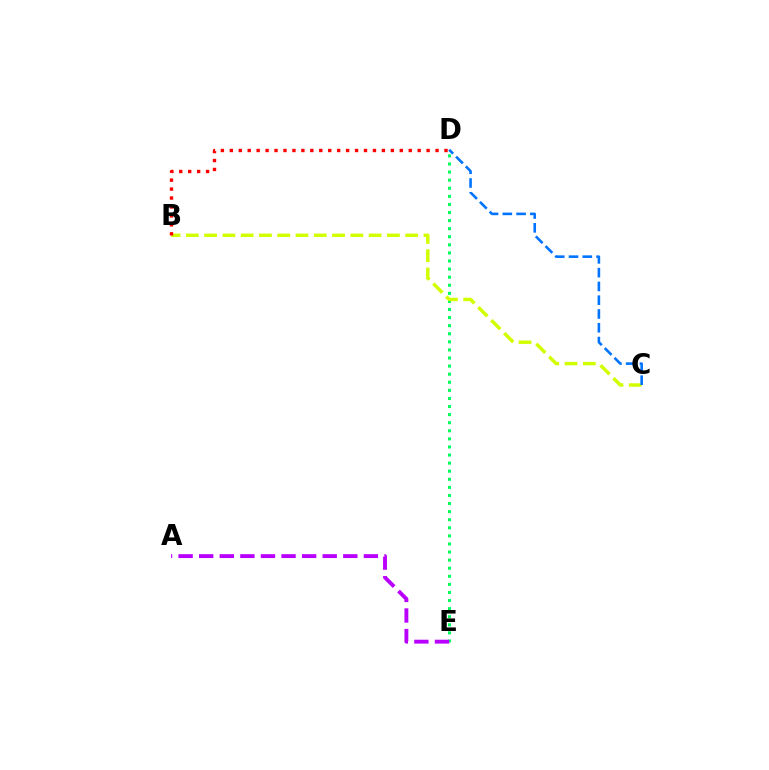{('D', 'E'): [{'color': '#00ff5c', 'line_style': 'dotted', 'thickness': 2.2}], ('B', 'C'): [{'color': '#d1ff00', 'line_style': 'dashed', 'thickness': 2.48}], ('B', 'D'): [{'color': '#ff0000', 'line_style': 'dotted', 'thickness': 2.43}], ('C', 'D'): [{'color': '#0074ff', 'line_style': 'dashed', 'thickness': 1.87}], ('A', 'E'): [{'color': '#b900ff', 'line_style': 'dashed', 'thickness': 2.8}]}